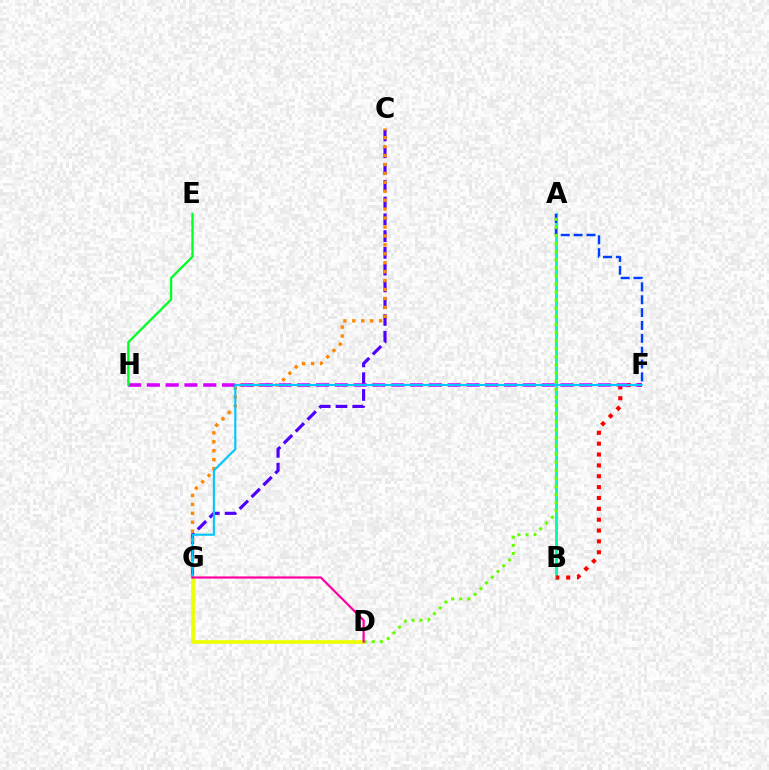{('C', 'G'): [{'color': '#4f00ff', 'line_style': 'dashed', 'thickness': 2.28}, {'color': '#ff8800', 'line_style': 'dotted', 'thickness': 2.43}], ('A', 'B'): [{'color': '#00ffaf', 'line_style': 'solid', 'thickness': 2.16}], ('B', 'F'): [{'color': '#ff0000', 'line_style': 'dotted', 'thickness': 2.95}], ('D', 'G'): [{'color': '#eeff00', 'line_style': 'solid', 'thickness': 2.63}, {'color': '#ff00a0', 'line_style': 'solid', 'thickness': 1.58}], ('A', 'F'): [{'color': '#003fff', 'line_style': 'dashed', 'thickness': 1.75}], ('F', 'H'): [{'color': '#d600ff', 'line_style': 'dashed', 'thickness': 2.55}], ('F', 'G'): [{'color': '#00c7ff', 'line_style': 'solid', 'thickness': 1.52}], ('A', 'D'): [{'color': '#66ff00', 'line_style': 'dotted', 'thickness': 2.2}], ('E', 'H'): [{'color': '#00ff27', 'line_style': 'solid', 'thickness': 1.64}]}